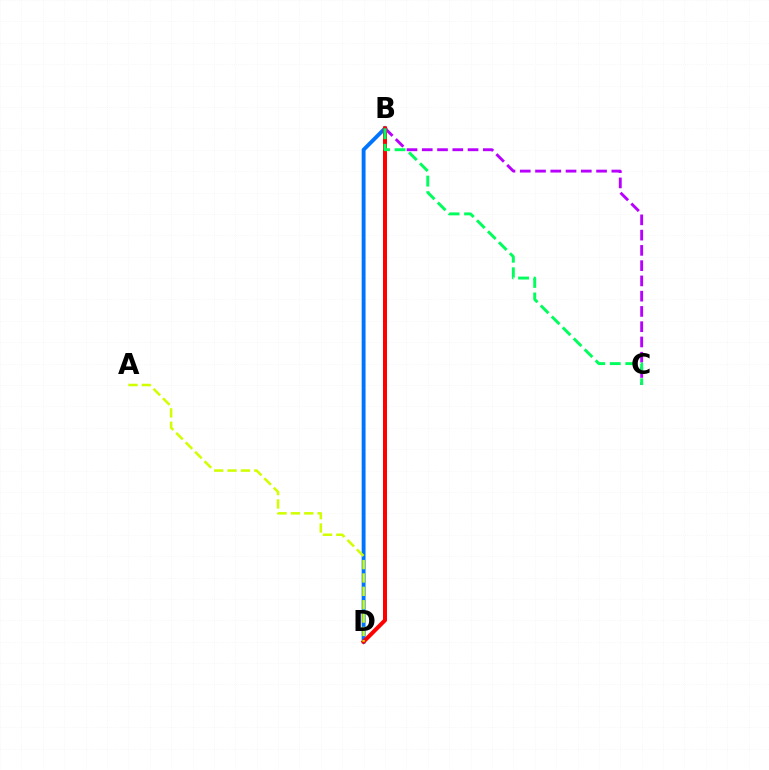{('B', 'D'): [{'color': '#0074ff', 'line_style': 'solid', 'thickness': 2.79}, {'color': '#ff0000', 'line_style': 'solid', 'thickness': 2.87}], ('B', 'C'): [{'color': '#b900ff', 'line_style': 'dashed', 'thickness': 2.07}, {'color': '#00ff5c', 'line_style': 'dashed', 'thickness': 2.11}], ('A', 'D'): [{'color': '#d1ff00', 'line_style': 'dashed', 'thickness': 1.82}]}